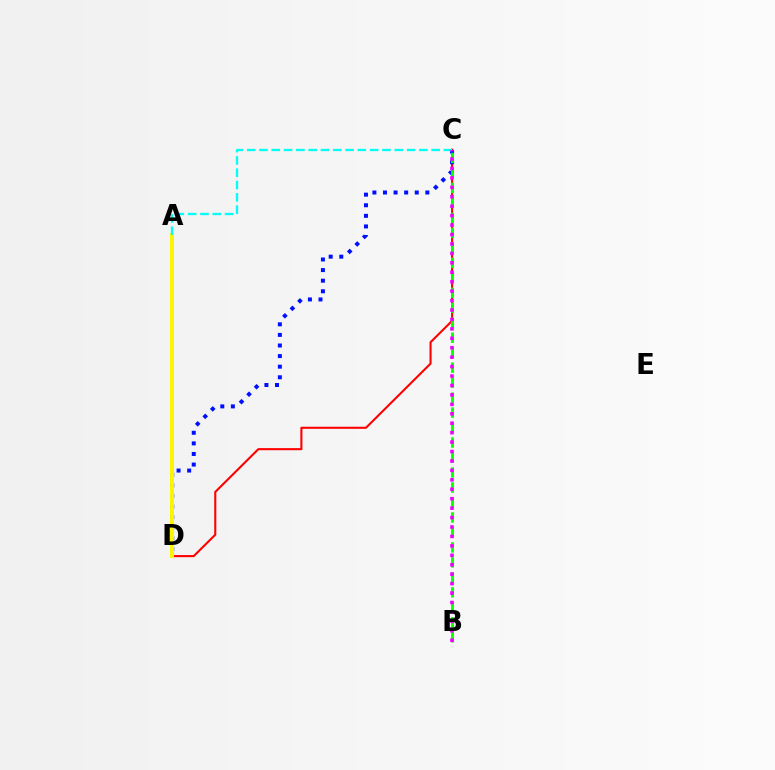{('C', 'D'): [{'color': '#ff0000', 'line_style': 'solid', 'thickness': 1.5}, {'color': '#0010ff', 'line_style': 'dotted', 'thickness': 2.88}], ('A', 'D'): [{'color': '#fcf500', 'line_style': 'solid', 'thickness': 2.84}], ('A', 'C'): [{'color': '#00fff6', 'line_style': 'dashed', 'thickness': 1.67}], ('B', 'C'): [{'color': '#08ff00', 'line_style': 'dashed', 'thickness': 2.03}, {'color': '#ee00ff', 'line_style': 'dotted', 'thickness': 2.56}]}